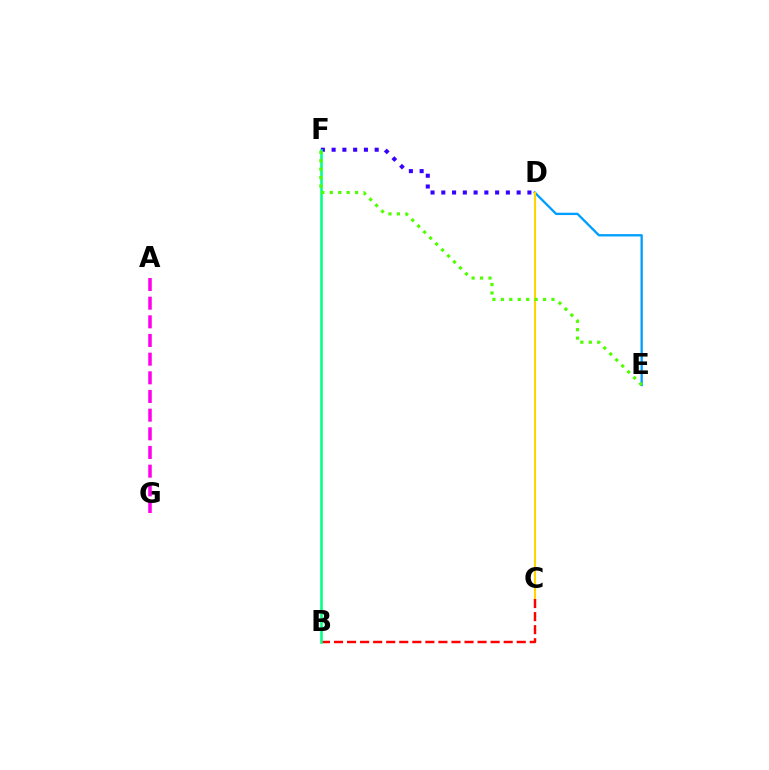{('A', 'G'): [{'color': '#ff00ed', 'line_style': 'dashed', 'thickness': 2.54}], ('D', 'E'): [{'color': '#009eff', 'line_style': 'solid', 'thickness': 1.67}], ('D', 'F'): [{'color': '#3700ff', 'line_style': 'dotted', 'thickness': 2.92}], ('C', 'D'): [{'color': '#ffd500', 'line_style': 'solid', 'thickness': 1.51}], ('B', 'C'): [{'color': '#ff0000', 'line_style': 'dashed', 'thickness': 1.77}], ('B', 'F'): [{'color': '#00ff86', 'line_style': 'solid', 'thickness': 1.85}], ('E', 'F'): [{'color': '#4fff00', 'line_style': 'dotted', 'thickness': 2.29}]}